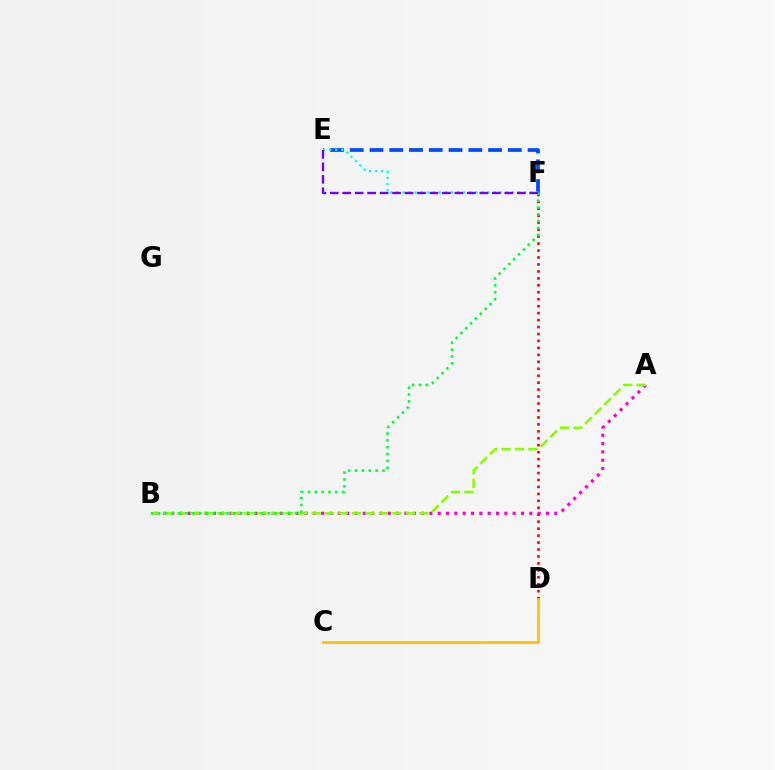{('D', 'F'): [{'color': '#ff0000', 'line_style': 'dotted', 'thickness': 1.89}], ('A', 'B'): [{'color': '#ff00cf', 'line_style': 'dotted', 'thickness': 2.26}, {'color': '#84ff00', 'line_style': 'dashed', 'thickness': 1.83}], ('E', 'F'): [{'color': '#004bff', 'line_style': 'dashed', 'thickness': 2.68}, {'color': '#00fff6', 'line_style': 'dotted', 'thickness': 1.65}, {'color': '#7200ff', 'line_style': 'dashed', 'thickness': 1.69}], ('B', 'F'): [{'color': '#00ff39', 'line_style': 'dotted', 'thickness': 1.86}], ('C', 'D'): [{'color': '#ffbd00', 'line_style': 'solid', 'thickness': 1.93}]}